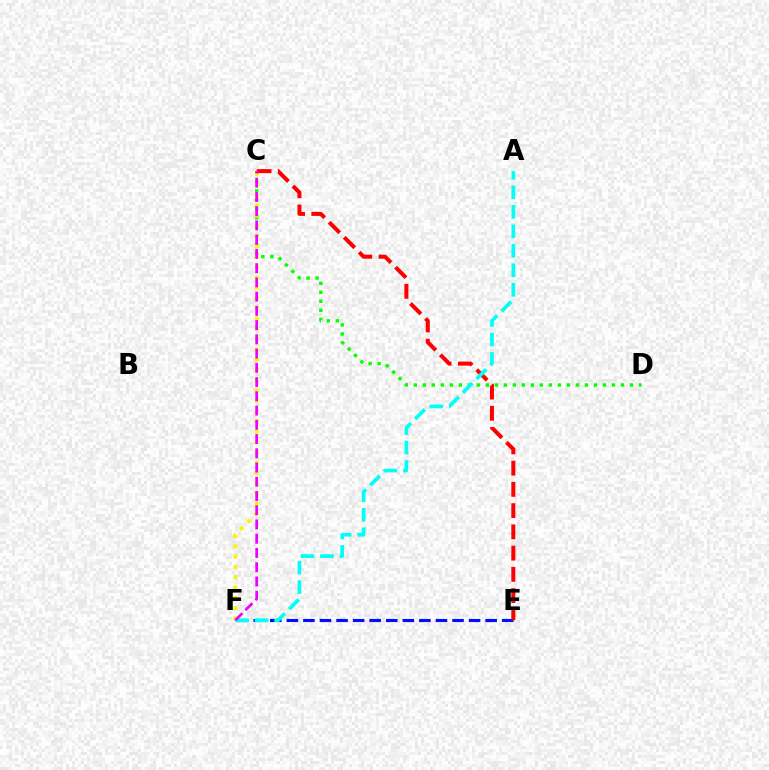{('C', 'D'): [{'color': '#08ff00', 'line_style': 'dotted', 'thickness': 2.45}], ('C', 'F'): [{'color': '#fcf500', 'line_style': 'dotted', 'thickness': 2.8}, {'color': '#ee00ff', 'line_style': 'dashed', 'thickness': 1.93}], ('E', 'F'): [{'color': '#0010ff', 'line_style': 'dashed', 'thickness': 2.25}], ('C', 'E'): [{'color': '#ff0000', 'line_style': 'dashed', 'thickness': 2.89}], ('A', 'F'): [{'color': '#00fff6', 'line_style': 'dashed', 'thickness': 2.65}]}